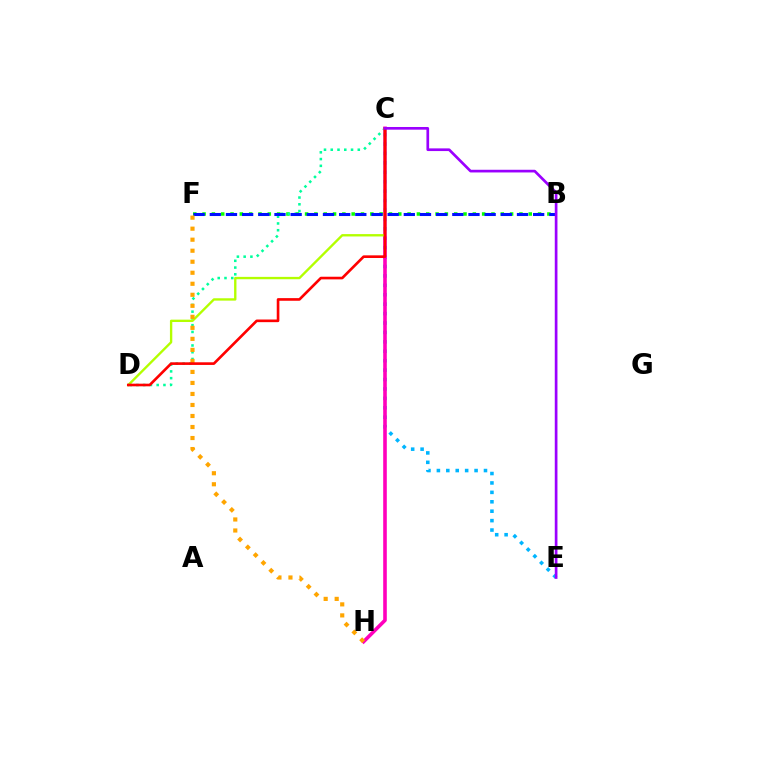{('C', 'E'): [{'color': '#00b5ff', 'line_style': 'dotted', 'thickness': 2.56}, {'color': '#9b00ff', 'line_style': 'solid', 'thickness': 1.93}], ('B', 'F'): [{'color': '#08ff00', 'line_style': 'dotted', 'thickness': 2.53}, {'color': '#0010ff', 'line_style': 'dashed', 'thickness': 2.2}], ('C', 'D'): [{'color': '#00ff9d', 'line_style': 'dotted', 'thickness': 1.84}, {'color': '#b3ff00', 'line_style': 'solid', 'thickness': 1.7}, {'color': '#ff0000', 'line_style': 'solid', 'thickness': 1.9}], ('C', 'H'): [{'color': '#ff00bd', 'line_style': 'solid', 'thickness': 2.59}], ('F', 'H'): [{'color': '#ffa500', 'line_style': 'dotted', 'thickness': 2.99}]}